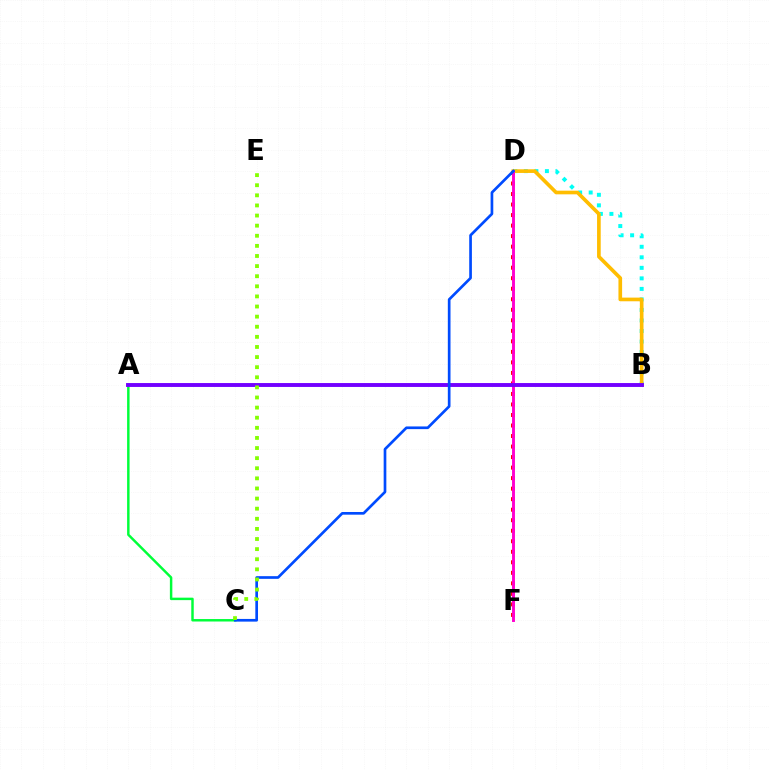{('B', 'D'): [{'color': '#00fff6', 'line_style': 'dotted', 'thickness': 2.86}, {'color': '#ffbd00', 'line_style': 'solid', 'thickness': 2.64}], ('D', 'F'): [{'color': '#ff0000', 'line_style': 'dotted', 'thickness': 2.86}, {'color': '#ff00cf', 'line_style': 'solid', 'thickness': 2.11}], ('A', 'C'): [{'color': '#00ff39', 'line_style': 'solid', 'thickness': 1.77}], ('A', 'B'): [{'color': '#7200ff', 'line_style': 'solid', 'thickness': 2.81}], ('C', 'D'): [{'color': '#004bff', 'line_style': 'solid', 'thickness': 1.93}], ('C', 'E'): [{'color': '#84ff00', 'line_style': 'dotted', 'thickness': 2.75}]}